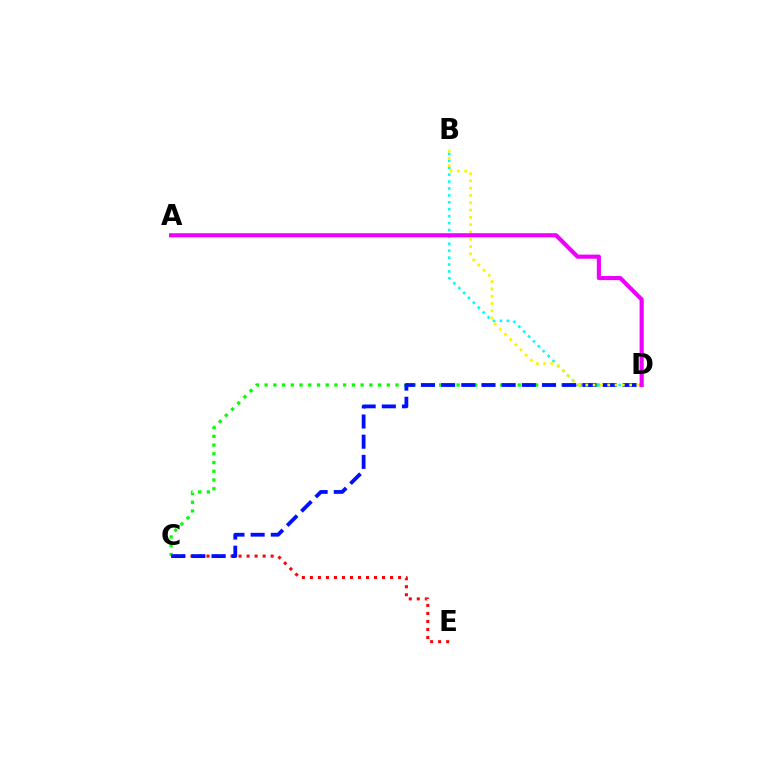{('C', 'D'): [{'color': '#08ff00', 'line_style': 'dotted', 'thickness': 2.37}, {'color': '#0010ff', 'line_style': 'dashed', 'thickness': 2.74}], ('C', 'E'): [{'color': '#ff0000', 'line_style': 'dotted', 'thickness': 2.18}], ('B', 'D'): [{'color': '#00fff6', 'line_style': 'dotted', 'thickness': 1.88}, {'color': '#fcf500', 'line_style': 'dotted', 'thickness': 1.98}], ('A', 'D'): [{'color': '#ee00ff', 'line_style': 'solid', 'thickness': 2.98}]}